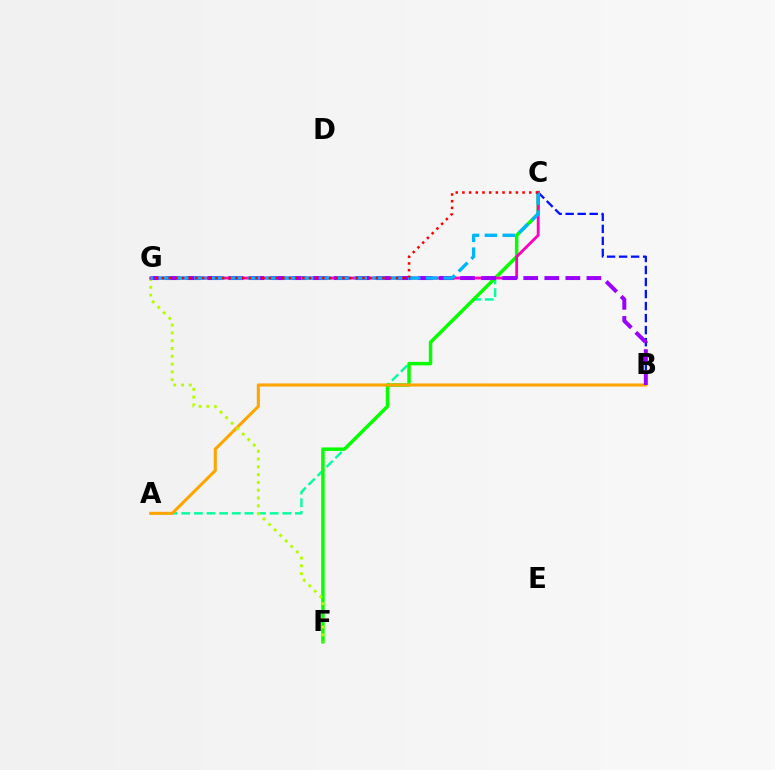{('A', 'C'): [{'color': '#00ff9d', 'line_style': 'dashed', 'thickness': 1.72}], ('C', 'F'): [{'color': '#08ff00', 'line_style': 'solid', 'thickness': 2.51}], ('B', 'C'): [{'color': '#0010ff', 'line_style': 'dashed', 'thickness': 1.63}], ('A', 'B'): [{'color': '#ffa500', 'line_style': 'solid', 'thickness': 2.22}], ('F', 'G'): [{'color': '#b3ff00', 'line_style': 'dotted', 'thickness': 2.12}], ('C', 'G'): [{'color': '#ff00bd', 'line_style': 'solid', 'thickness': 2.05}, {'color': '#00b5ff', 'line_style': 'dashed', 'thickness': 2.42}, {'color': '#ff0000', 'line_style': 'dotted', 'thickness': 1.82}], ('B', 'G'): [{'color': '#9b00ff', 'line_style': 'dashed', 'thickness': 2.86}]}